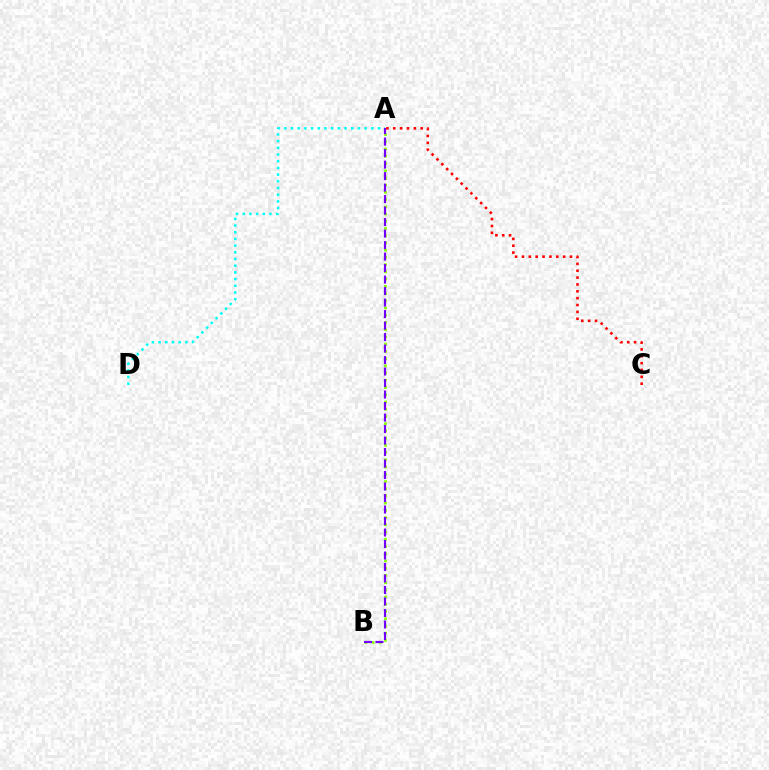{('A', 'B'): [{'color': '#84ff00', 'line_style': 'dotted', 'thickness': 1.96}, {'color': '#7200ff', 'line_style': 'dashed', 'thickness': 1.56}], ('A', 'D'): [{'color': '#00fff6', 'line_style': 'dotted', 'thickness': 1.82}], ('A', 'C'): [{'color': '#ff0000', 'line_style': 'dotted', 'thickness': 1.86}]}